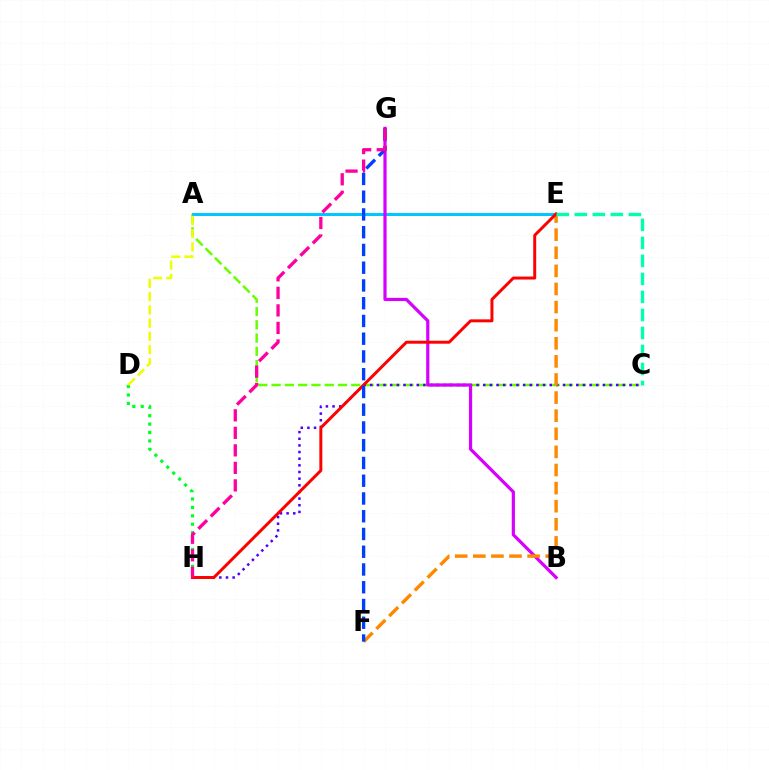{('A', 'C'): [{'color': '#66ff00', 'line_style': 'dashed', 'thickness': 1.8}], ('A', 'E'): [{'color': '#00c7ff', 'line_style': 'solid', 'thickness': 2.18}], ('C', 'H'): [{'color': '#4f00ff', 'line_style': 'dotted', 'thickness': 1.81}], ('B', 'G'): [{'color': '#d600ff', 'line_style': 'solid', 'thickness': 2.3}], ('D', 'H'): [{'color': '#00ff27', 'line_style': 'dotted', 'thickness': 2.29}], ('A', 'D'): [{'color': '#eeff00', 'line_style': 'dashed', 'thickness': 1.8}], ('E', 'F'): [{'color': '#ff8800', 'line_style': 'dashed', 'thickness': 2.46}], ('E', 'H'): [{'color': '#ff0000', 'line_style': 'solid', 'thickness': 2.14}], ('F', 'G'): [{'color': '#003fff', 'line_style': 'dashed', 'thickness': 2.41}], ('C', 'E'): [{'color': '#00ffaf', 'line_style': 'dashed', 'thickness': 2.45}], ('G', 'H'): [{'color': '#ff00a0', 'line_style': 'dashed', 'thickness': 2.38}]}